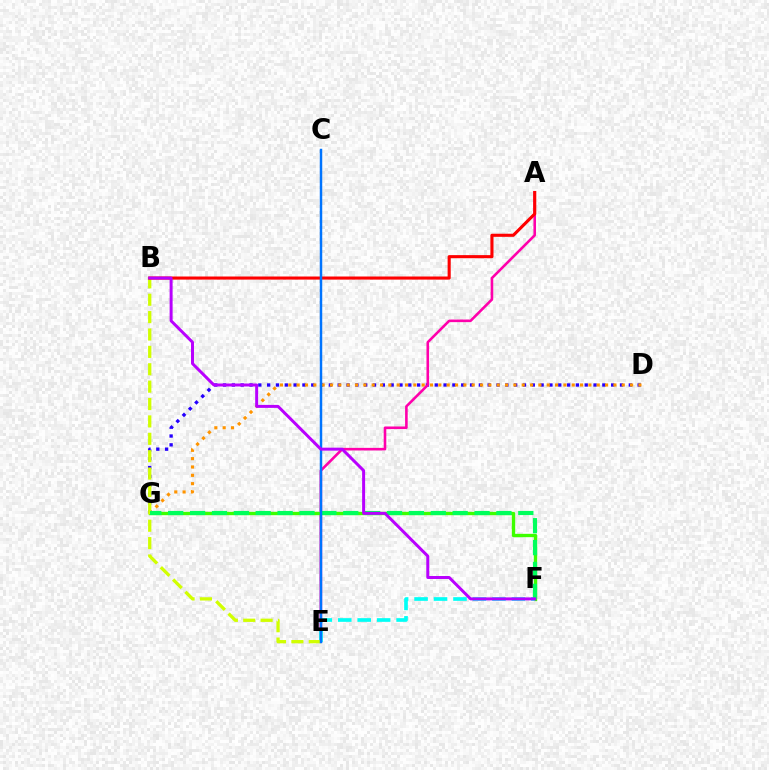{('D', 'G'): [{'color': '#2500ff', 'line_style': 'dotted', 'thickness': 2.4}, {'color': '#ff9400', 'line_style': 'dotted', 'thickness': 2.26}], ('A', 'E'): [{'color': '#ff00ac', 'line_style': 'solid', 'thickness': 1.87}], ('F', 'G'): [{'color': '#3dff00', 'line_style': 'solid', 'thickness': 2.41}, {'color': '#00ff5c', 'line_style': 'dashed', 'thickness': 2.97}], ('E', 'F'): [{'color': '#00fff6', 'line_style': 'dashed', 'thickness': 2.64}], ('B', 'E'): [{'color': '#d1ff00', 'line_style': 'dashed', 'thickness': 2.36}], ('A', 'B'): [{'color': '#ff0000', 'line_style': 'solid', 'thickness': 2.23}], ('C', 'E'): [{'color': '#0074ff', 'line_style': 'solid', 'thickness': 1.78}], ('B', 'F'): [{'color': '#b900ff', 'line_style': 'solid', 'thickness': 2.15}]}